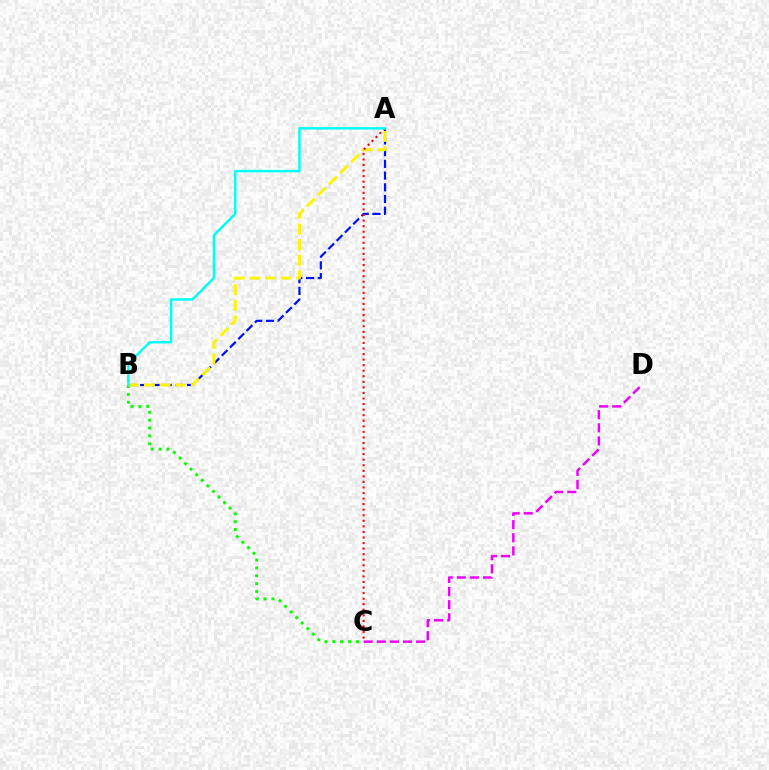{('A', 'B'): [{'color': '#0010ff', 'line_style': 'dashed', 'thickness': 1.59}, {'color': '#fcf500', 'line_style': 'dashed', 'thickness': 2.12}, {'color': '#00fff6', 'line_style': 'solid', 'thickness': 1.76}], ('B', 'C'): [{'color': '#08ff00', 'line_style': 'dotted', 'thickness': 2.14}], ('A', 'C'): [{'color': '#ff0000', 'line_style': 'dotted', 'thickness': 1.51}], ('C', 'D'): [{'color': '#ee00ff', 'line_style': 'dashed', 'thickness': 1.78}]}